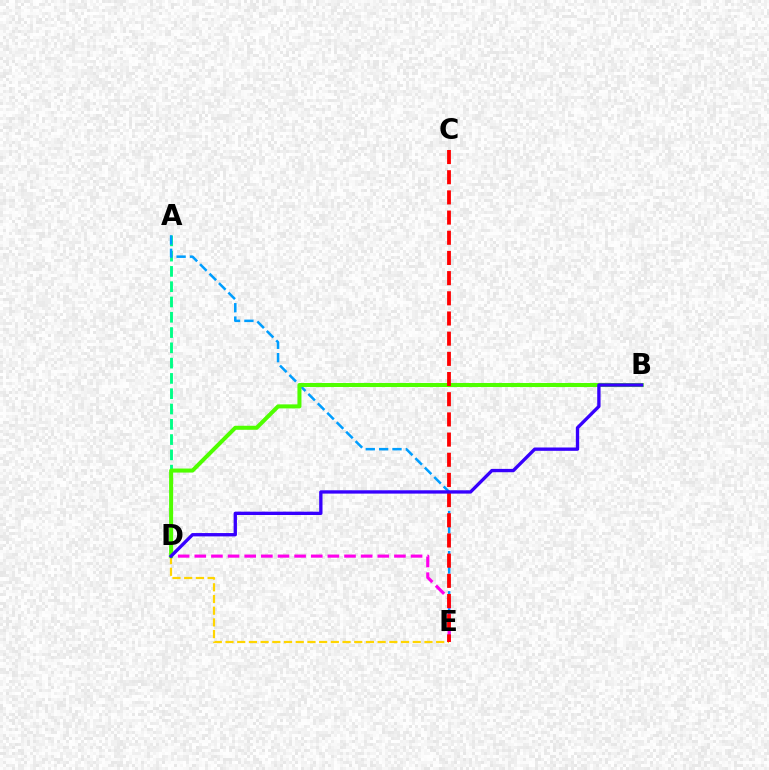{('A', 'D'): [{'color': '#00ff86', 'line_style': 'dashed', 'thickness': 2.08}], ('A', 'E'): [{'color': '#009eff', 'line_style': 'dashed', 'thickness': 1.82}], ('D', 'E'): [{'color': '#ff00ed', 'line_style': 'dashed', 'thickness': 2.26}, {'color': '#ffd500', 'line_style': 'dashed', 'thickness': 1.59}], ('B', 'D'): [{'color': '#4fff00', 'line_style': 'solid', 'thickness': 2.9}, {'color': '#3700ff', 'line_style': 'solid', 'thickness': 2.4}], ('C', 'E'): [{'color': '#ff0000', 'line_style': 'dashed', 'thickness': 2.74}]}